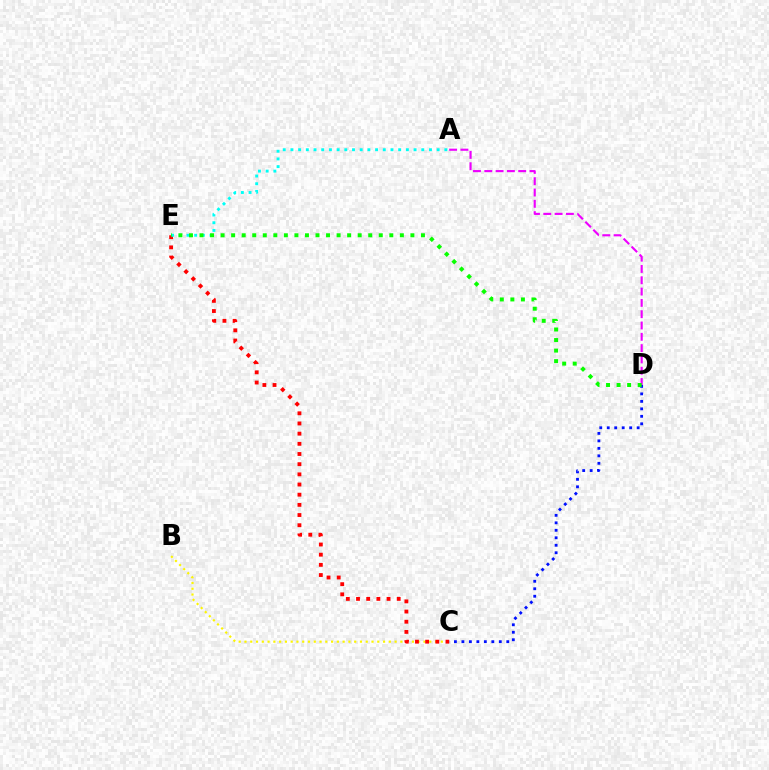{('C', 'D'): [{'color': '#0010ff', 'line_style': 'dotted', 'thickness': 2.03}], ('B', 'C'): [{'color': '#fcf500', 'line_style': 'dotted', 'thickness': 1.57}], ('A', 'D'): [{'color': '#ee00ff', 'line_style': 'dashed', 'thickness': 1.54}], ('C', 'E'): [{'color': '#ff0000', 'line_style': 'dotted', 'thickness': 2.76}], ('A', 'E'): [{'color': '#00fff6', 'line_style': 'dotted', 'thickness': 2.09}], ('D', 'E'): [{'color': '#08ff00', 'line_style': 'dotted', 'thickness': 2.86}]}